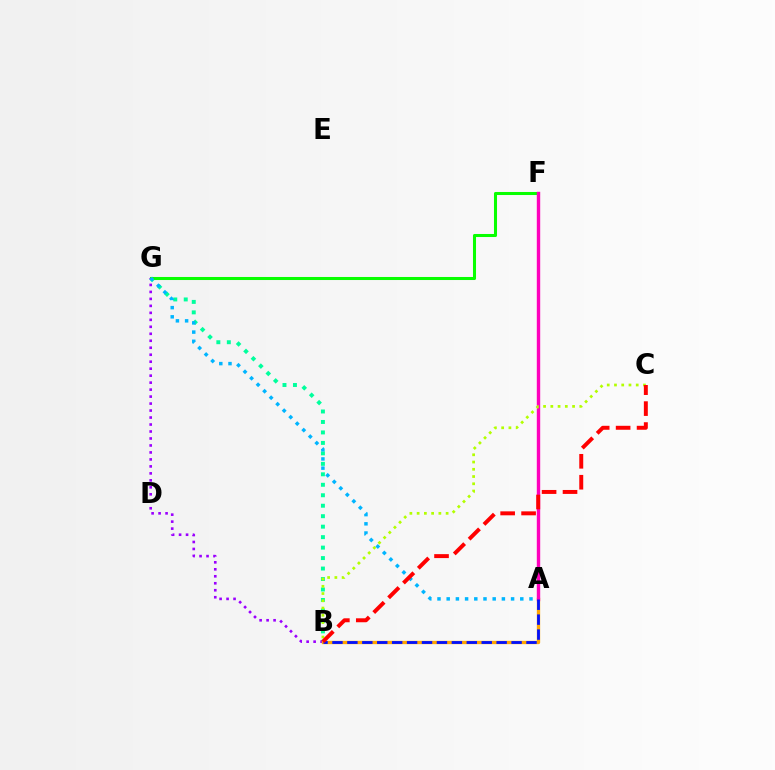{('B', 'G'): [{'color': '#00ff9d', 'line_style': 'dotted', 'thickness': 2.84}, {'color': '#9b00ff', 'line_style': 'dotted', 'thickness': 1.9}], ('F', 'G'): [{'color': '#08ff00', 'line_style': 'solid', 'thickness': 2.2}], ('A', 'B'): [{'color': '#ffa500', 'line_style': 'solid', 'thickness': 2.39}, {'color': '#0010ff', 'line_style': 'dashed', 'thickness': 2.03}], ('A', 'F'): [{'color': '#ff00bd', 'line_style': 'solid', 'thickness': 2.45}], ('B', 'C'): [{'color': '#b3ff00', 'line_style': 'dotted', 'thickness': 1.97}, {'color': '#ff0000', 'line_style': 'dashed', 'thickness': 2.84}], ('A', 'G'): [{'color': '#00b5ff', 'line_style': 'dotted', 'thickness': 2.5}]}